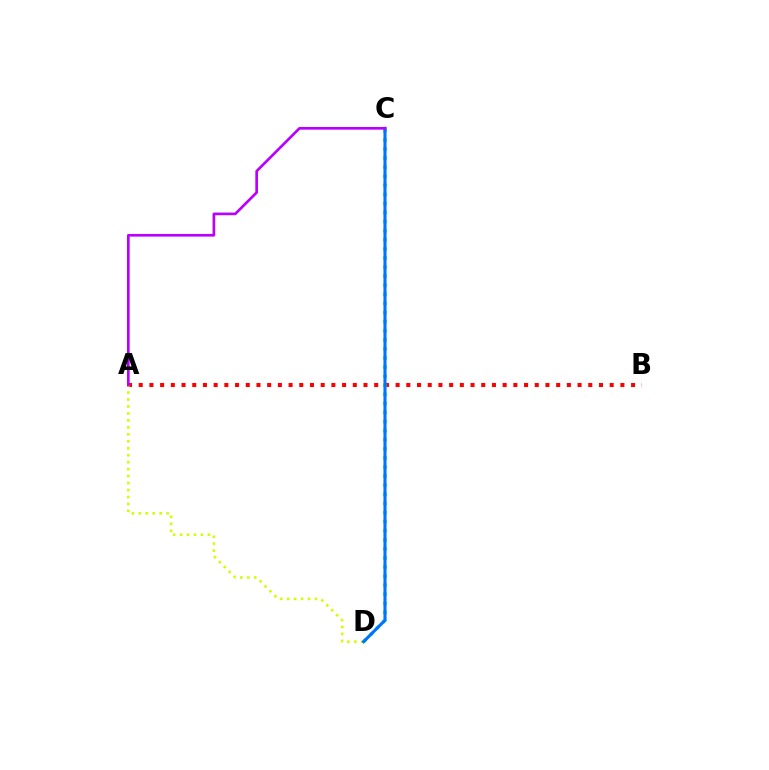{('A', 'B'): [{'color': '#ff0000', 'line_style': 'dotted', 'thickness': 2.91}], ('C', 'D'): [{'color': '#00ff5c', 'line_style': 'dotted', 'thickness': 2.47}, {'color': '#0074ff', 'line_style': 'solid', 'thickness': 2.23}], ('A', 'D'): [{'color': '#d1ff00', 'line_style': 'dotted', 'thickness': 1.89}], ('A', 'C'): [{'color': '#b900ff', 'line_style': 'solid', 'thickness': 1.92}]}